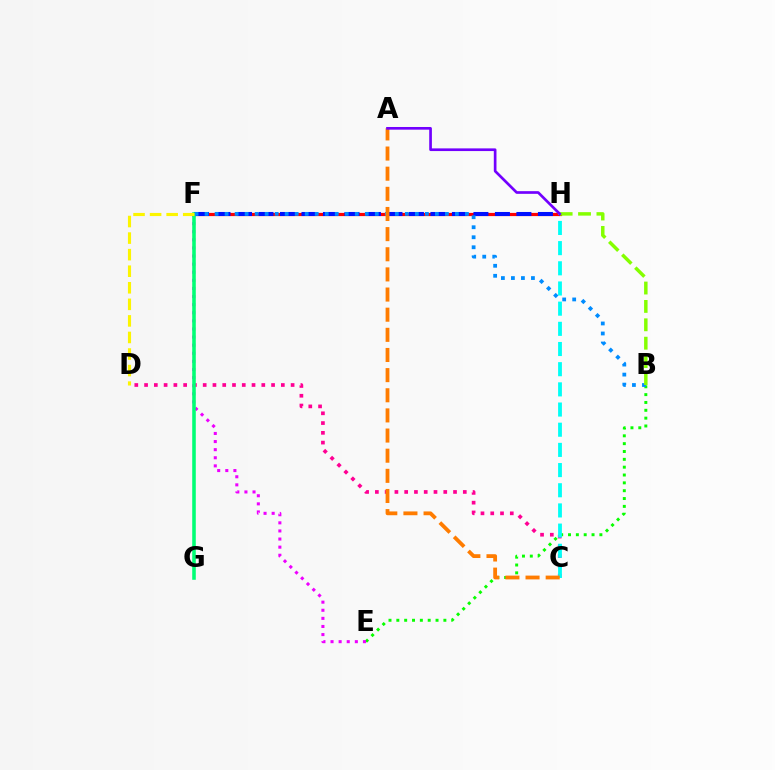{('F', 'H'): [{'color': '#ff0000', 'line_style': 'solid', 'thickness': 2.29}, {'color': '#0010ff', 'line_style': 'dashed', 'thickness': 2.92}], ('C', 'D'): [{'color': '#ff0094', 'line_style': 'dotted', 'thickness': 2.65}], ('B', 'E'): [{'color': '#08ff00', 'line_style': 'dotted', 'thickness': 2.13}], ('C', 'H'): [{'color': '#00fff6', 'line_style': 'dashed', 'thickness': 2.74}], ('E', 'F'): [{'color': '#ee00ff', 'line_style': 'dotted', 'thickness': 2.2}], ('F', 'G'): [{'color': '#00ff74', 'line_style': 'solid', 'thickness': 2.56}], ('B', 'F'): [{'color': '#008cff', 'line_style': 'dotted', 'thickness': 2.72}], ('A', 'C'): [{'color': '#ff7c00', 'line_style': 'dashed', 'thickness': 2.74}], ('D', 'F'): [{'color': '#fcf500', 'line_style': 'dashed', 'thickness': 2.25}], ('B', 'H'): [{'color': '#84ff00', 'line_style': 'dashed', 'thickness': 2.5}], ('A', 'H'): [{'color': '#7200ff', 'line_style': 'solid', 'thickness': 1.93}]}